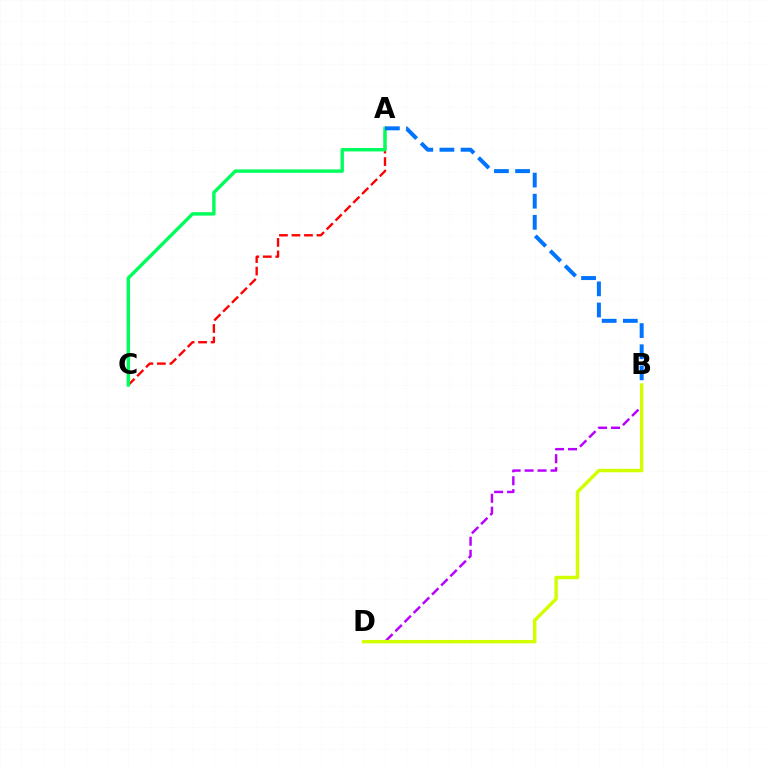{('B', 'D'): [{'color': '#b900ff', 'line_style': 'dashed', 'thickness': 1.76}, {'color': '#d1ff00', 'line_style': 'solid', 'thickness': 2.48}], ('A', 'C'): [{'color': '#ff0000', 'line_style': 'dashed', 'thickness': 1.7}, {'color': '#00ff5c', 'line_style': 'solid', 'thickness': 2.46}], ('A', 'B'): [{'color': '#0074ff', 'line_style': 'dashed', 'thickness': 2.87}]}